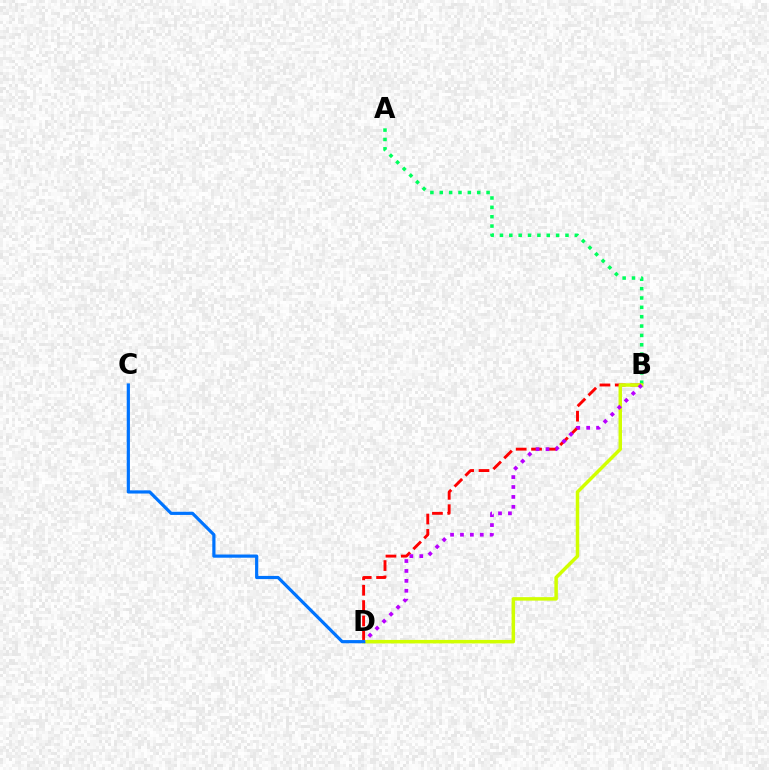{('A', 'B'): [{'color': '#00ff5c', 'line_style': 'dotted', 'thickness': 2.54}], ('B', 'D'): [{'color': '#ff0000', 'line_style': 'dashed', 'thickness': 2.09}, {'color': '#d1ff00', 'line_style': 'solid', 'thickness': 2.51}, {'color': '#b900ff', 'line_style': 'dotted', 'thickness': 2.69}], ('C', 'D'): [{'color': '#0074ff', 'line_style': 'solid', 'thickness': 2.3}]}